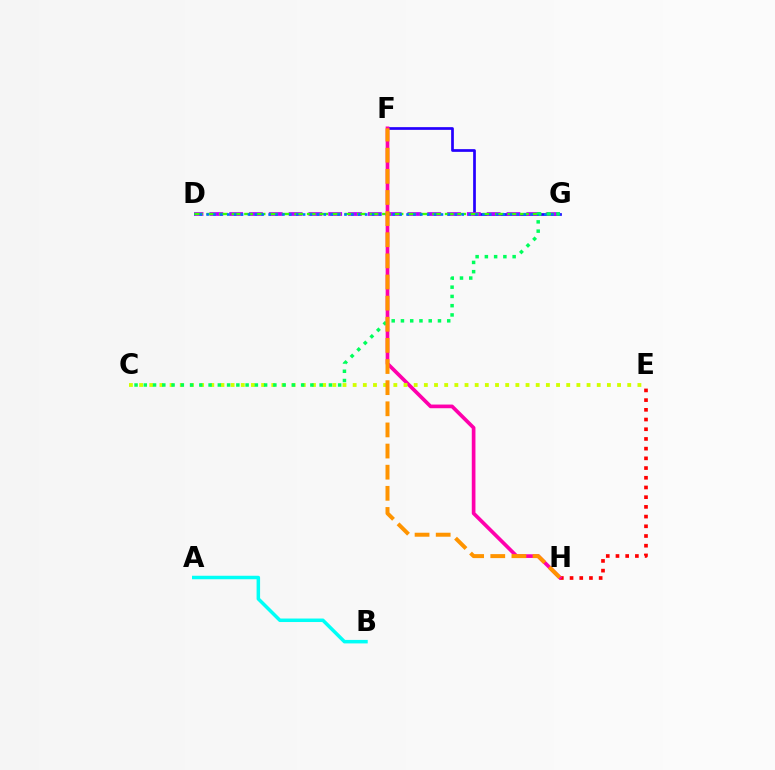{('F', 'G'): [{'color': '#2500ff', 'line_style': 'solid', 'thickness': 1.95}], ('D', 'G'): [{'color': '#b900ff', 'line_style': 'dashed', 'thickness': 2.69}, {'color': '#3dff00', 'line_style': 'dashed', 'thickness': 1.7}, {'color': '#0074ff', 'line_style': 'dotted', 'thickness': 1.87}], ('A', 'B'): [{'color': '#00fff6', 'line_style': 'solid', 'thickness': 2.52}], ('E', 'H'): [{'color': '#ff0000', 'line_style': 'dotted', 'thickness': 2.64}], ('F', 'H'): [{'color': '#ff00ac', 'line_style': 'solid', 'thickness': 2.65}, {'color': '#ff9400', 'line_style': 'dashed', 'thickness': 2.87}], ('C', 'E'): [{'color': '#d1ff00', 'line_style': 'dotted', 'thickness': 2.76}], ('C', 'G'): [{'color': '#00ff5c', 'line_style': 'dotted', 'thickness': 2.51}]}